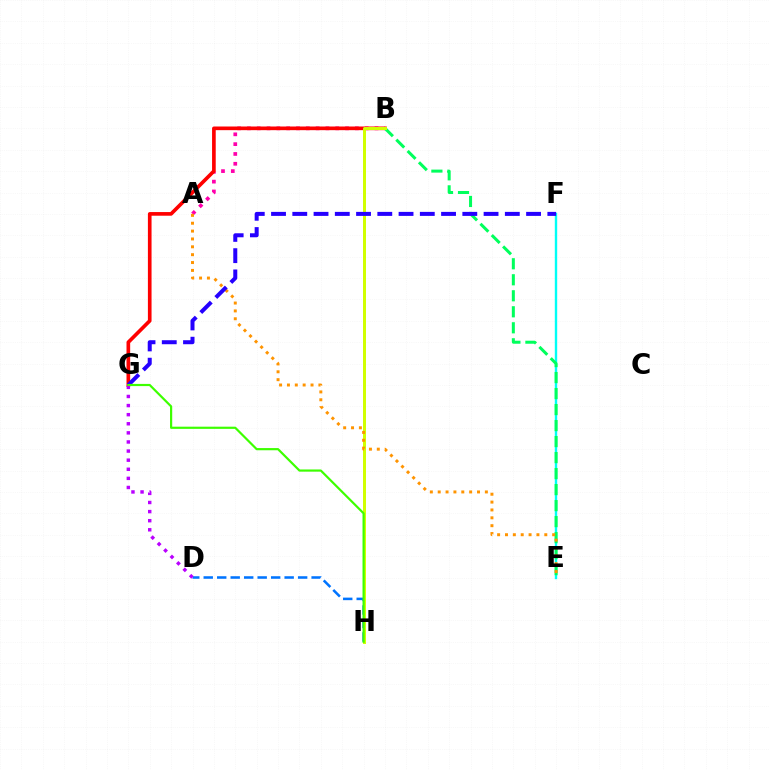{('A', 'B'): [{'color': '#ff00ac', 'line_style': 'dotted', 'thickness': 2.67}], ('B', 'G'): [{'color': '#ff0000', 'line_style': 'solid', 'thickness': 2.63}], ('E', 'F'): [{'color': '#00fff6', 'line_style': 'solid', 'thickness': 1.72}], ('D', 'H'): [{'color': '#0074ff', 'line_style': 'dashed', 'thickness': 1.83}], ('B', 'E'): [{'color': '#00ff5c', 'line_style': 'dashed', 'thickness': 2.17}], ('B', 'H'): [{'color': '#d1ff00', 'line_style': 'solid', 'thickness': 2.15}], ('A', 'E'): [{'color': '#ff9400', 'line_style': 'dotted', 'thickness': 2.14}], ('F', 'G'): [{'color': '#2500ff', 'line_style': 'dashed', 'thickness': 2.89}], ('D', 'G'): [{'color': '#b900ff', 'line_style': 'dotted', 'thickness': 2.47}], ('G', 'H'): [{'color': '#3dff00', 'line_style': 'solid', 'thickness': 1.58}]}